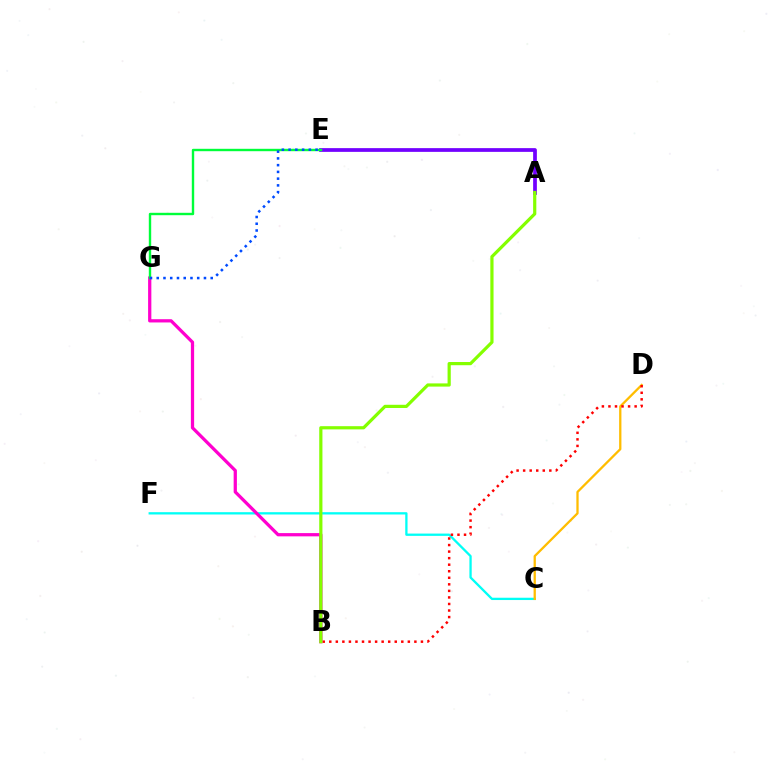{('C', 'F'): [{'color': '#00fff6', 'line_style': 'solid', 'thickness': 1.66}], ('C', 'D'): [{'color': '#ffbd00', 'line_style': 'solid', 'thickness': 1.65}], ('A', 'E'): [{'color': '#7200ff', 'line_style': 'solid', 'thickness': 2.69}], ('B', 'G'): [{'color': '#ff00cf', 'line_style': 'solid', 'thickness': 2.34}], ('E', 'G'): [{'color': '#00ff39', 'line_style': 'solid', 'thickness': 1.73}, {'color': '#004bff', 'line_style': 'dotted', 'thickness': 1.83}], ('B', 'D'): [{'color': '#ff0000', 'line_style': 'dotted', 'thickness': 1.78}], ('A', 'B'): [{'color': '#84ff00', 'line_style': 'solid', 'thickness': 2.3}]}